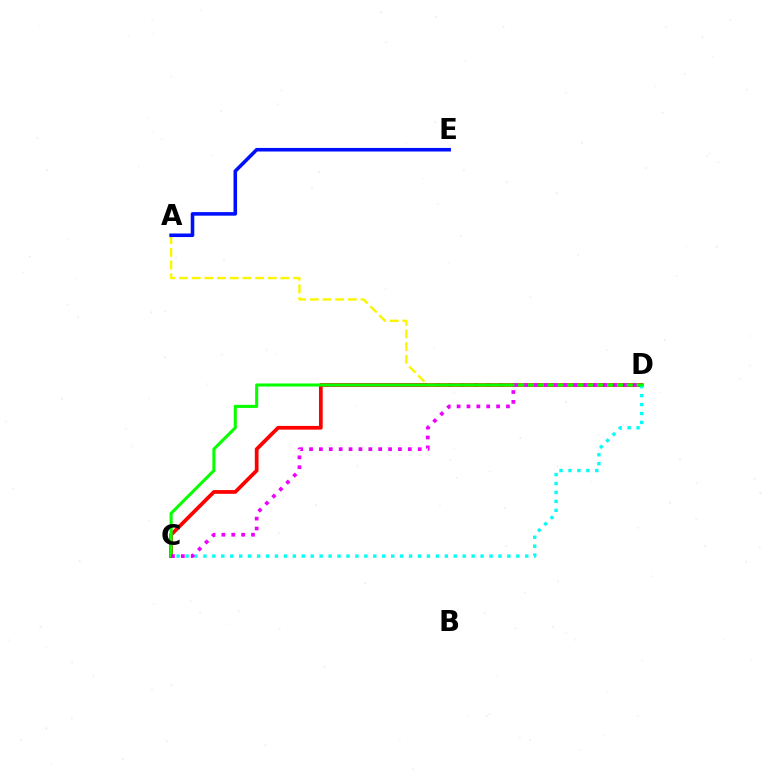{('C', 'D'): [{'color': '#ff0000', 'line_style': 'solid', 'thickness': 2.69}, {'color': '#00fff6', 'line_style': 'dotted', 'thickness': 2.43}, {'color': '#08ff00', 'line_style': 'solid', 'thickness': 2.22}, {'color': '#ee00ff', 'line_style': 'dotted', 'thickness': 2.68}], ('A', 'D'): [{'color': '#fcf500', 'line_style': 'dashed', 'thickness': 1.72}], ('A', 'E'): [{'color': '#0010ff', 'line_style': 'solid', 'thickness': 2.57}]}